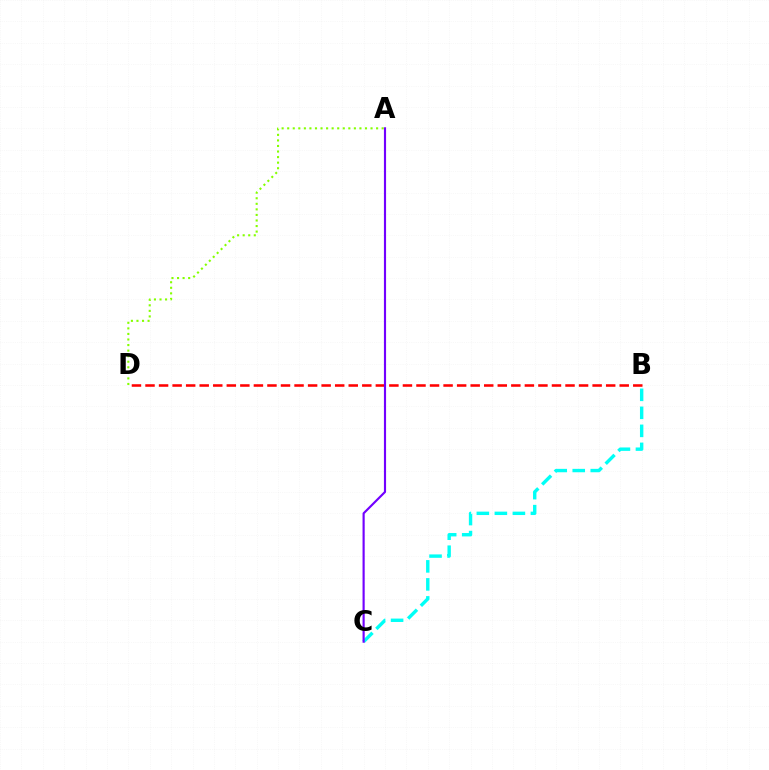{('B', 'D'): [{'color': '#ff0000', 'line_style': 'dashed', 'thickness': 1.84}], ('B', 'C'): [{'color': '#00fff6', 'line_style': 'dashed', 'thickness': 2.45}], ('A', 'D'): [{'color': '#84ff00', 'line_style': 'dotted', 'thickness': 1.51}], ('A', 'C'): [{'color': '#7200ff', 'line_style': 'solid', 'thickness': 1.55}]}